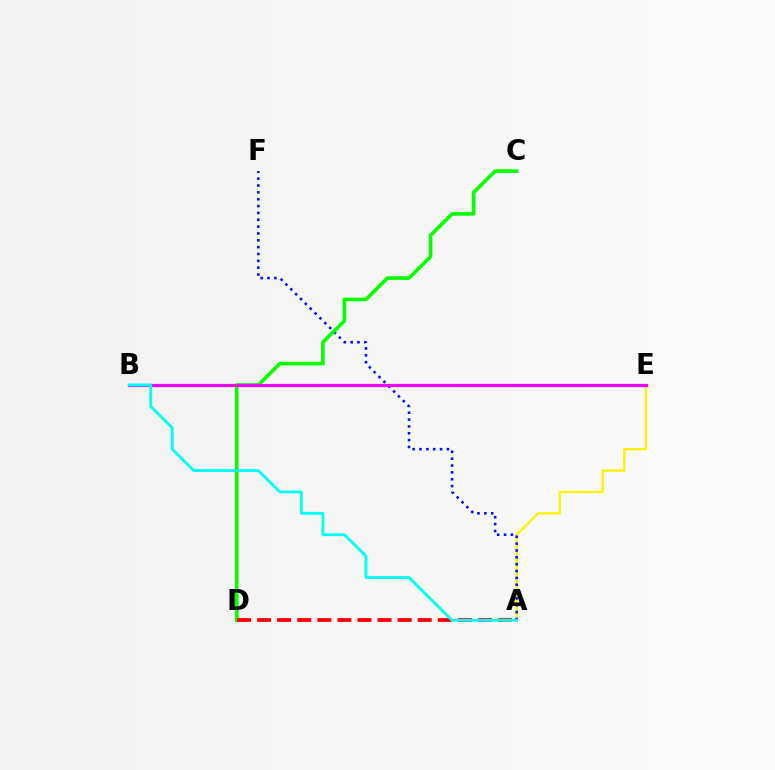{('A', 'E'): [{'color': '#fcf500', 'line_style': 'solid', 'thickness': 1.68}], ('A', 'F'): [{'color': '#0010ff', 'line_style': 'dotted', 'thickness': 1.86}], ('C', 'D'): [{'color': '#08ff00', 'line_style': 'solid', 'thickness': 2.61}], ('B', 'E'): [{'color': '#ee00ff', 'line_style': 'solid', 'thickness': 2.3}], ('A', 'D'): [{'color': '#ff0000', 'line_style': 'dashed', 'thickness': 2.73}], ('A', 'B'): [{'color': '#00fff6', 'line_style': 'solid', 'thickness': 2.04}]}